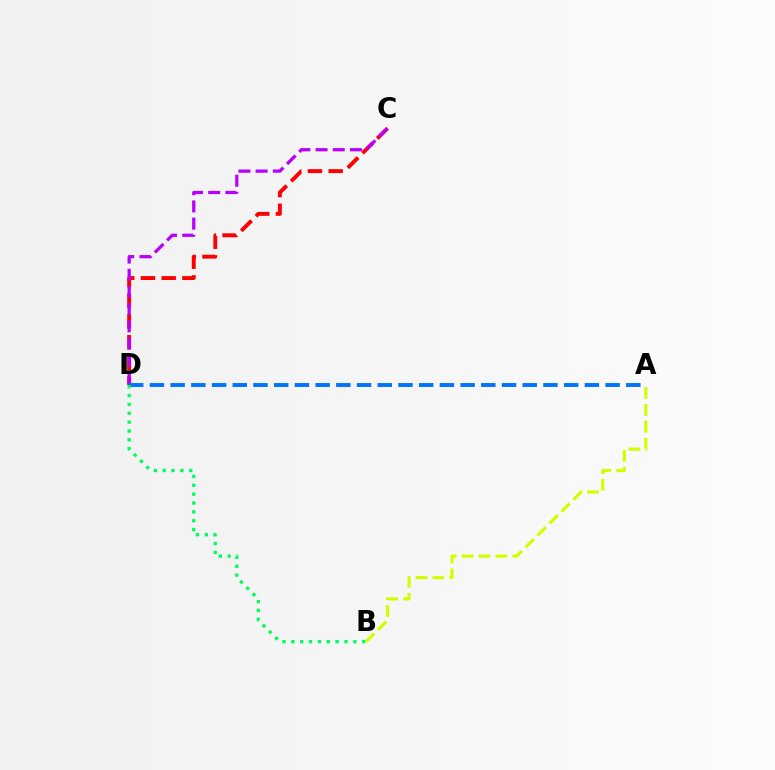{('A', 'B'): [{'color': '#d1ff00', 'line_style': 'dashed', 'thickness': 2.29}], ('C', 'D'): [{'color': '#ff0000', 'line_style': 'dashed', 'thickness': 2.82}, {'color': '#b900ff', 'line_style': 'dashed', 'thickness': 2.34}], ('A', 'D'): [{'color': '#0074ff', 'line_style': 'dashed', 'thickness': 2.81}], ('B', 'D'): [{'color': '#00ff5c', 'line_style': 'dotted', 'thickness': 2.41}]}